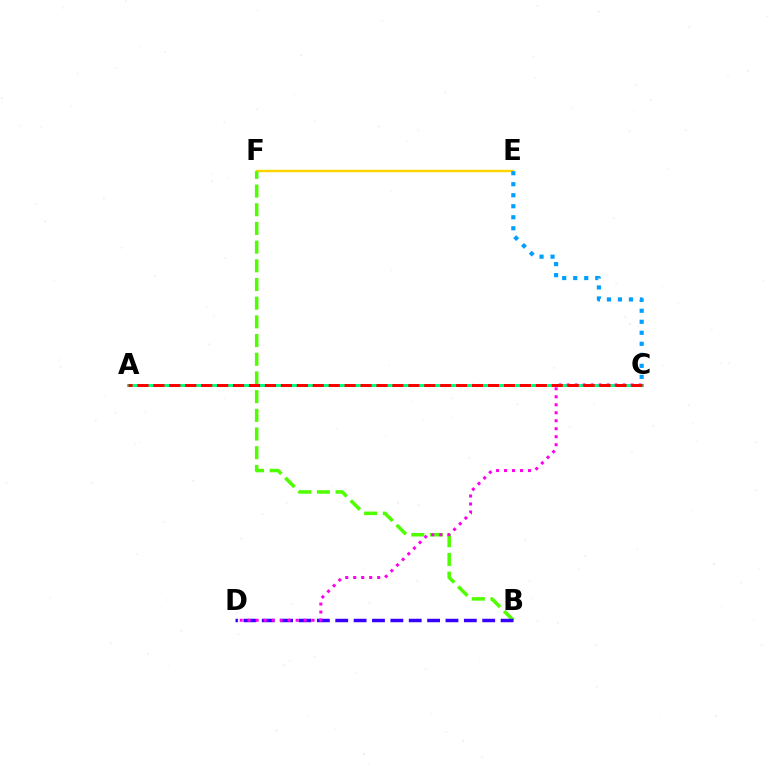{('E', 'F'): [{'color': '#ffd500', 'line_style': 'solid', 'thickness': 1.76}], ('C', 'E'): [{'color': '#009eff', 'line_style': 'dotted', 'thickness': 2.99}], ('B', 'F'): [{'color': '#4fff00', 'line_style': 'dashed', 'thickness': 2.54}], ('A', 'C'): [{'color': '#00ff86', 'line_style': 'solid', 'thickness': 2.18}, {'color': '#ff0000', 'line_style': 'dashed', 'thickness': 2.16}], ('B', 'D'): [{'color': '#3700ff', 'line_style': 'dashed', 'thickness': 2.5}], ('C', 'D'): [{'color': '#ff00ed', 'line_style': 'dotted', 'thickness': 2.17}]}